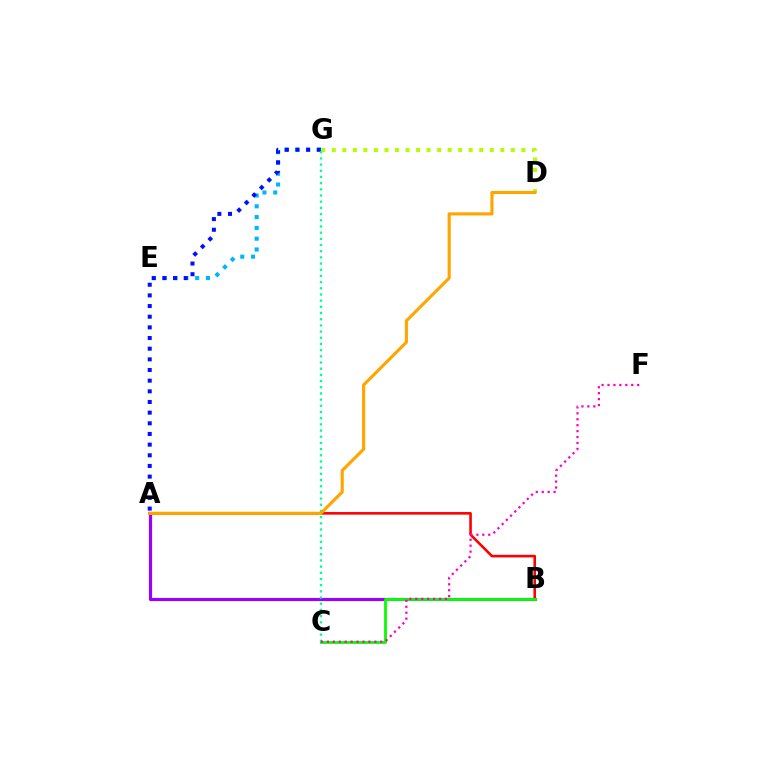{('A', 'B'): [{'color': '#9b00ff', 'line_style': 'solid', 'thickness': 2.27}, {'color': '#ff0000', 'line_style': 'solid', 'thickness': 1.87}], ('D', 'G'): [{'color': '#b3ff00', 'line_style': 'dotted', 'thickness': 2.86}], ('E', 'G'): [{'color': '#00b5ff', 'line_style': 'dotted', 'thickness': 2.93}], ('A', 'G'): [{'color': '#0010ff', 'line_style': 'dotted', 'thickness': 2.9}], ('B', 'C'): [{'color': '#08ff00', 'line_style': 'solid', 'thickness': 2.04}], ('C', 'G'): [{'color': '#00ff9d', 'line_style': 'dotted', 'thickness': 1.68}], ('A', 'D'): [{'color': '#ffa500', 'line_style': 'solid', 'thickness': 2.25}], ('C', 'F'): [{'color': '#ff00bd', 'line_style': 'dotted', 'thickness': 1.61}]}